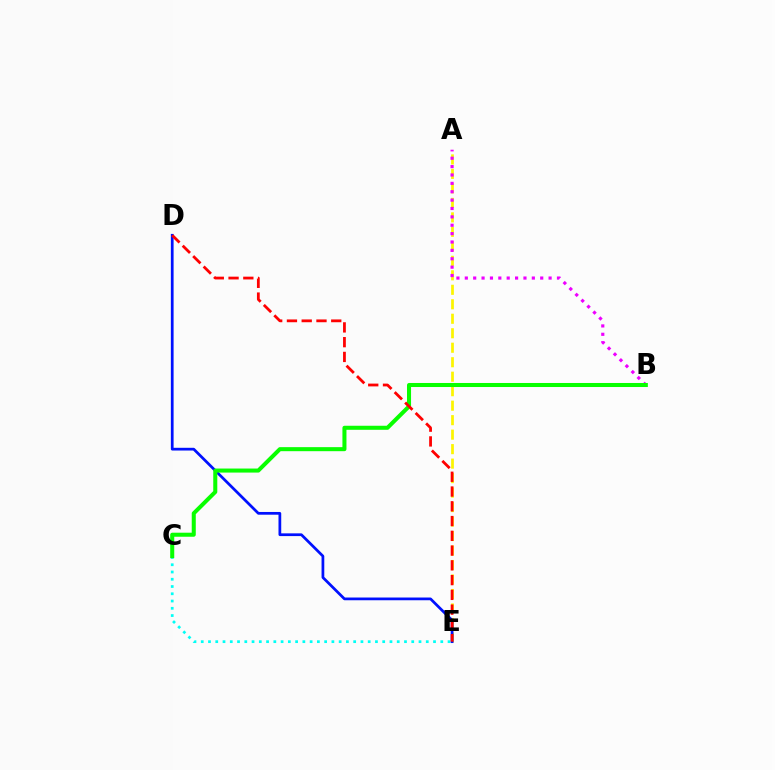{('C', 'E'): [{'color': '#00fff6', 'line_style': 'dotted', 'thickness': 1.97}], ('A', 'E'): [{'color': '#fcf500', 'line_style': 'dashed', 'thickness': 1.97}], ('A', 'B'): [{'color': '#ee00ff', 'line_style': 'dotted', 'thickness': 2.28}], ('D', 'E'): [{'color': '#0010ff', 'line_style': 'solid', 'thickness': 1.97}, {'color': '#ff0000', 'line_style': 'dashed', 'thickness': 2.01}], ('B', 'C'): [{'color': '#08ff00', 'line_style': 'solid', 'thickness': 2.91}]}